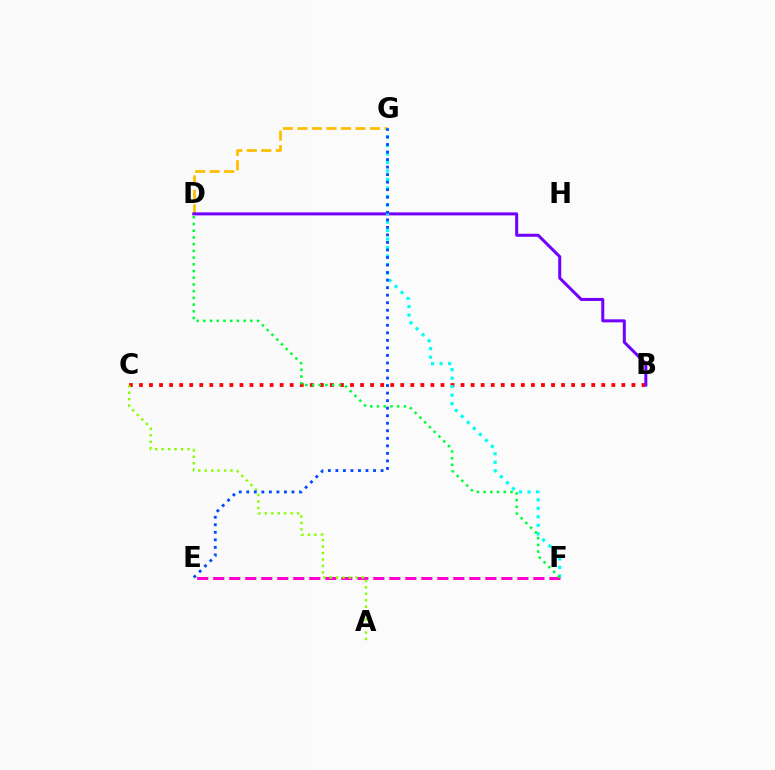{('E', 'F'): [{'color': '#ff00cf', 'line_style': 'dashed', 'thickness': 2.17}], ('D', 'G'): [{'color': '#ffbd00', 'line_style': 'dashed', 'thickness': 1.97}], ('B', 'C'): [{'color': '#ff0000', 'line_style': 'dotted', 'thickness': 2.73}], ('A', 'C'): [{'color': '#84ff00', 'line_style': 'dotted', 'thickness': 1.75}], ('B', 'D'): [{'color': '#7200ff', 'line_style': 'solid', 'thickness': 2.17}], ('F', 'G'): [{'color': '#00fff6', 'line_style': 'dotted', 'thickness': 2.31}], ('E', 'G'): [{'color': '#004bff', 'line_style': 'dotted', 'thickness': 2.05}], ('D', 'F'): [{'color': '#00ff39', 'line_style': 'dotted', 'thickness': 1.82}]}